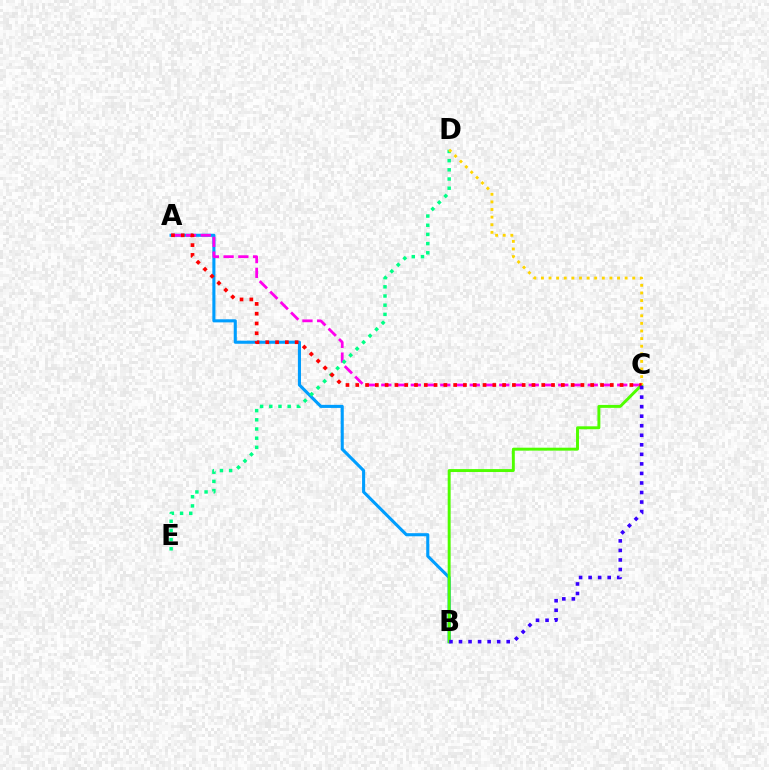{('A', 'B'): [{'color': '#009eff', 'line_style': 'solid', 'thickness': 2.22}], ('A', 'C'): [{'color': '#ff00ed', 'line_style': 'dashed', 'thickness': 2.0}, {'color': '#ff0000', 'line_style': 'dotted', 'thickness': 2.66}], ('D', 'E'): [{'color': '#00ff86', 'line_style': 'dotted', 'thickness': 2.49}], ('B', 'C'): [{'color': '#4fff00', 'line_style': 'solid', 'thickness': 2.11}, {'color': '#3700ff', 'line_style': 'dotted', 'thickness': 2.59}], ('C', 'D'): [{'color': '#ffd500', 'line_style': 'dotted', 'thickness': 2.07}]}